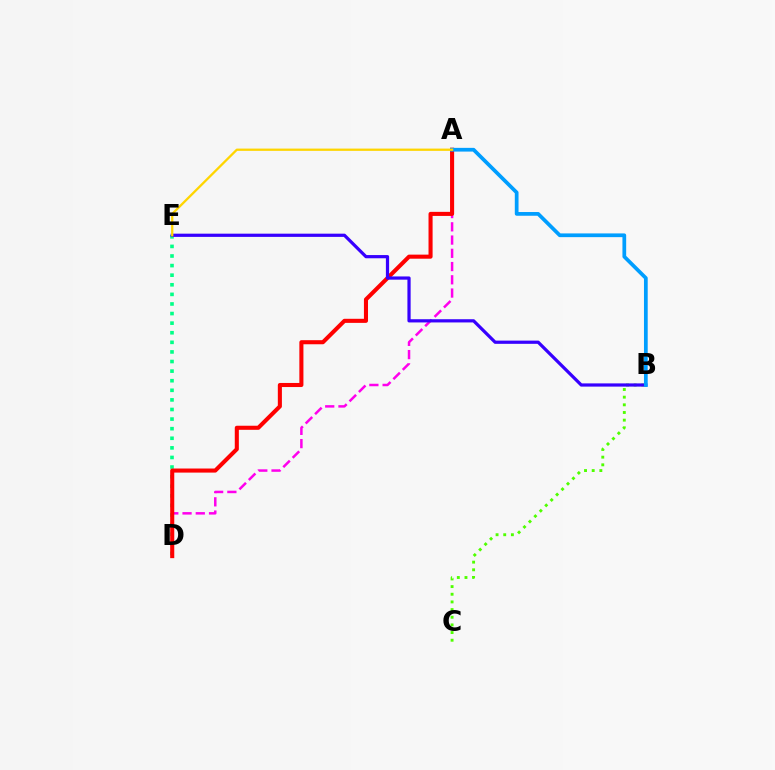{('A', 'D'): [{'color': '#ff00ed', 'line_style': 'dashed', 'thickness': 1.8}, {'color': '#ff0000', 'line_style': 'solid', 'thickness': 2.93}], ('B', 'C'): [{'color': '#4fff00', 'line_style': 'dotted', 'thickness': 2.08}], ('D', 'E'): [{'color': '#00ff86', 'line_style': 'dotted', 'thickness': 2.61}], ('B', 'E'): [{'color': '#3700ff', 'line_style': 'solid', 'thickness': 2.32}], ('A', 'B'): [{'color': '#009eff', 'line_style': 'solid', 'thickness': 2.69}], ('A', 'E'): [{'color': '#ffd500', 'line_style': 'solid', 'thickness': 1.64}]}